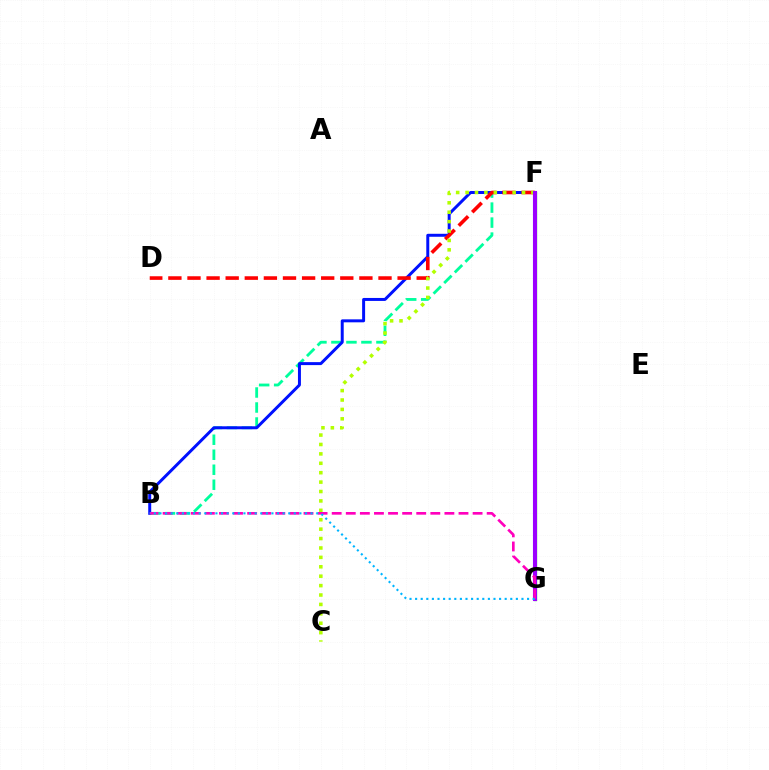{('B', 'F'): [{'color': '#00ff9d', 'line_style': 'dashed', 'thickness': 2.04}, {'color': '#0010ff', 'line_style': 'solid', 'thickness': 2.14}], ('F', 'G'): [{'color': '#08ff00', 'line_style': 'solid', 'thickness': 2.35}, {'color': '#ffa500', 'line_style': 'dashed', 'thickness': 1.93}, {'color': '#9b00ff', 'line_style': 'solid', 'thickness': 2.95}], ('D', 'F'): [{'color': '#ff0000', 'line_style': 'dashed', 'thickness': 2.59}], ('C', 'F'): [{'color': '#b3ff00', 'line_style': 'dotted', 'thickness': 2.56}], ('B', 'G'): [{'color': '#ff00bd', 'line_style': 'dashed', 'thickness': 1.91}, {'color': '#00b5ff', 'line_style': 'dotted', 'thickness': 1.52}]}